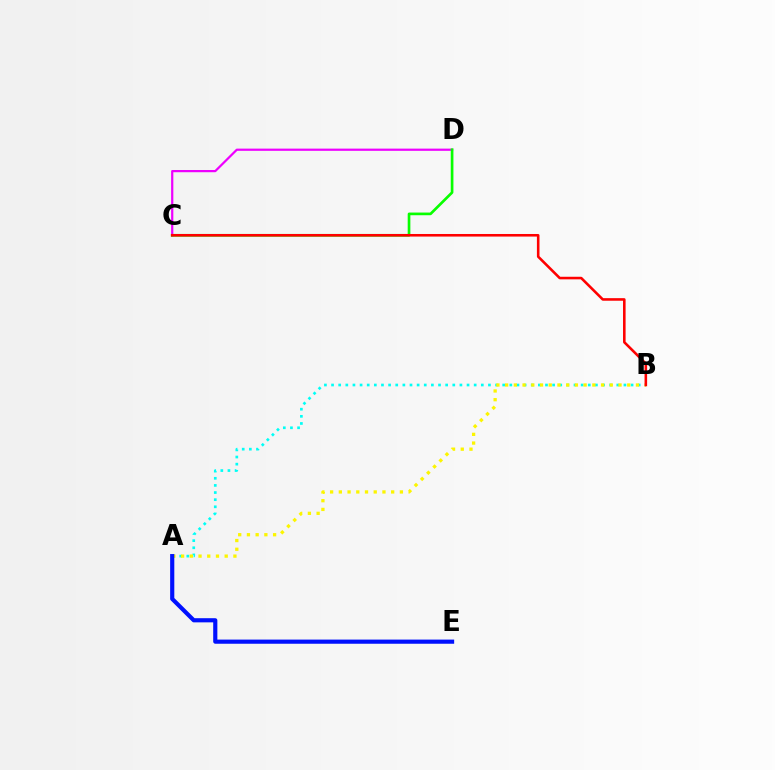{('A', 'B'): [{'color': '#00fff6', 'line_style': 'dotted', 'thickness': 1.94}, {'color': '#fcf500', 'line_style': 'dotted', 'thickness': 2.37}], ('C', 'D'): [{'color': '#ee00ff', 'line_style': 'solid', 'thickness': 1.6}, {'color': '#08ff00', 'line_style': 'solid', 'thickness': 1.92}], ('A', 'E'): [{'color': '#0010ff', 'line_style': 'solid', 'thickness': 2.99}], ('B', 'C'): [{'color': '#ff0000', 'line_style': 'solid', 'thickness': 1.86}]}